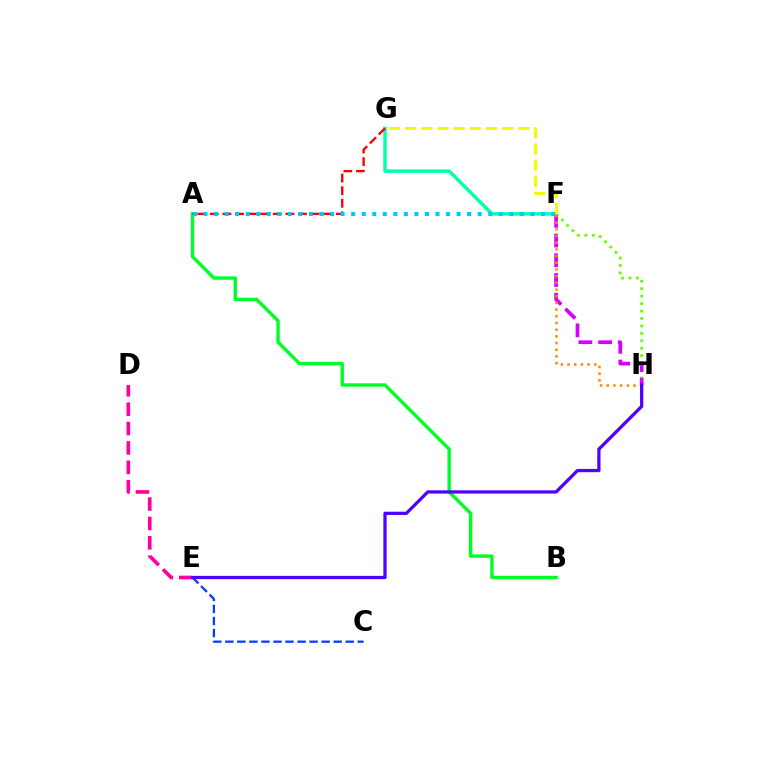{('F', 'G'): [{'color': '#00ffaf', 'line_style': 'solid', 'thickness': 2.48}, {'color': '#eeff00', 'line_style': 'dashed', 'thickness': 2.19}], ('F', 'H'): [{'color': '#66ff00', 'line_style': 'dotted', 'thickness': 2.02}, {'color': '#d600ff', 'line_style': 'dashed', 'thickness': 2.68}, {'color': '#ff8800', 'line_style': 'dotted', 'thickness': 1.82}], ('C', 'E'): [{'color': '#003fff', 'line_style': 'dashed', 'thickness': 1.64}], ('D', 'E'): [{'color': '#ff00a0', 'line_style': 'dashed', 'thickness': 2.63}], ('A', 'B'): [{'color': '#00ff27', 'line_style': 'solid', 'thickness': 2.45}], ('A', 'G'): [{'color': '#ff0000', 'line_style': 'dashed', 'thickness': 1.71}], ('E', 'H'): [{'color': '#4f00ff', 'line_style': 'solid', 'thickness': 2.34}], ('A', 'F'): [{'color': '#00c7ff', 'line_style': 'dotted', 'thickness': 2.86}]}